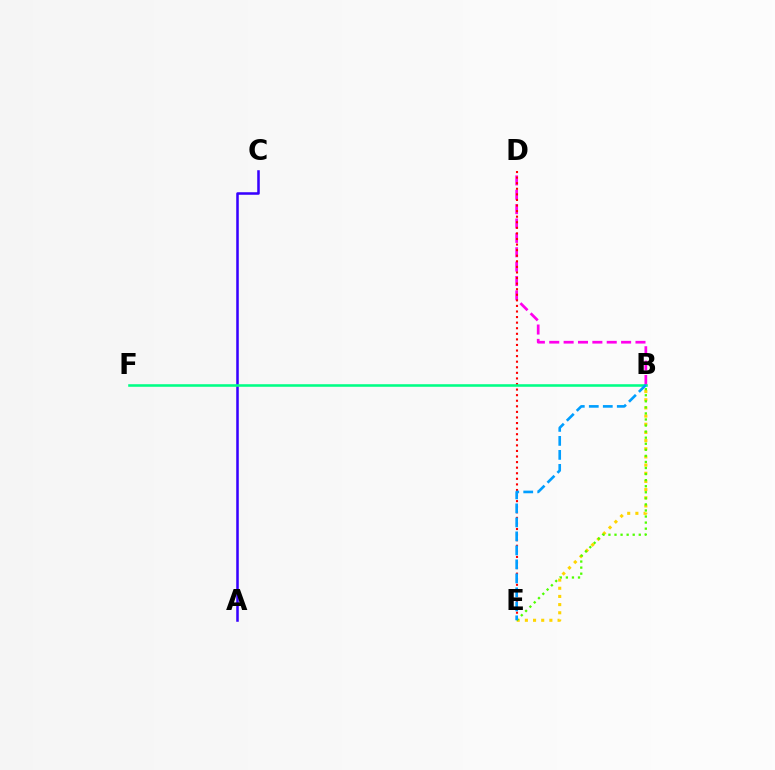{('A', 'C'): [{'color': '#3700ff', 'line_style': 'solid', 'thickness': 1.83}], ('B', 'E'): [{'color': '#ffd500', 'line_style': 'dotted', 'thickness': 2.22}, {'color': '#4fff00', 'line_style': 'dotted', 'thickness': 1.65}, {'color': '#009eff', 'line_style': 'dashed', 'thickness': 1.9}], ('B', 'D'): [{'color': '#ff00ed', 'line_style': 'dashed', 'thickness': 1.95}], ('D', 'E'): [{'color': '#ff0000', 'line_style': 'dotted', 'thickness': 1.52}], ('B', 'F'): [{'color': '#00ff86', 'line_style': 'solid', 'thickness': 1.85}]}